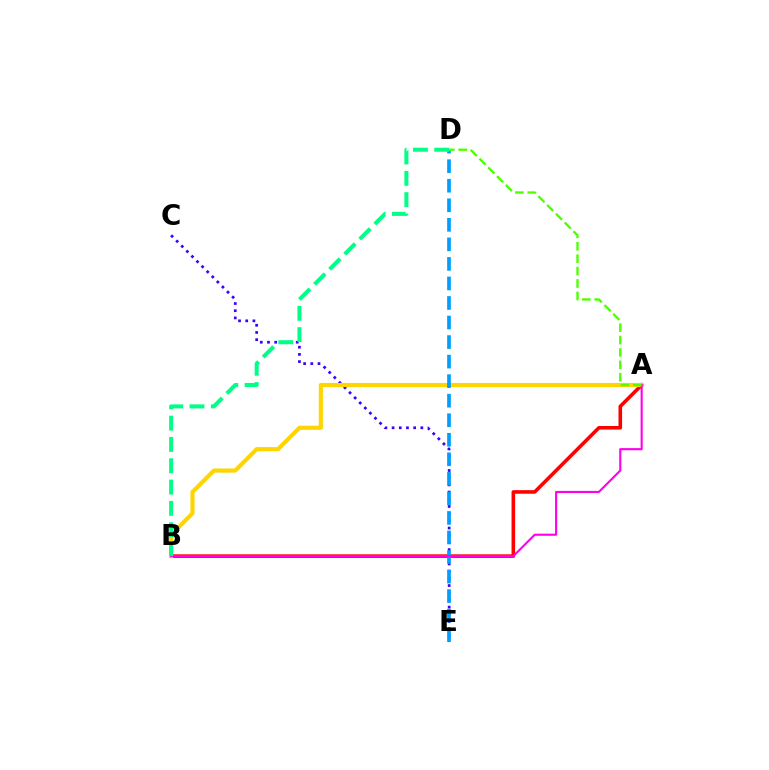{('C', 'E'): [{'color': '#3700ff', 'line_style': 'dotted', 'thickness': 1.95}], ('A', 'B'): [{'color': '#ff0000', 'line_style': 'solid', 'thickness': 2.58}, {'color': '#ffd500', 'line_style': 'solid', 'thickness': 2.98}, {'color': '#ff00ed', 'line_style': 'solid', 'thickness': 1.52}], ('D', 'E'): [{'color': '#009eff', 'line_style': 'dashed', 'thickness': 2.65}], ('B', 'D'): [{'color': '#00ff86', 'line_style': 'dashed', 'thickness': 2.9}], ('A', 'D'): [{'color': '#4fff00', 'line_style': 'dashed', 'thickness': 1.68}]}